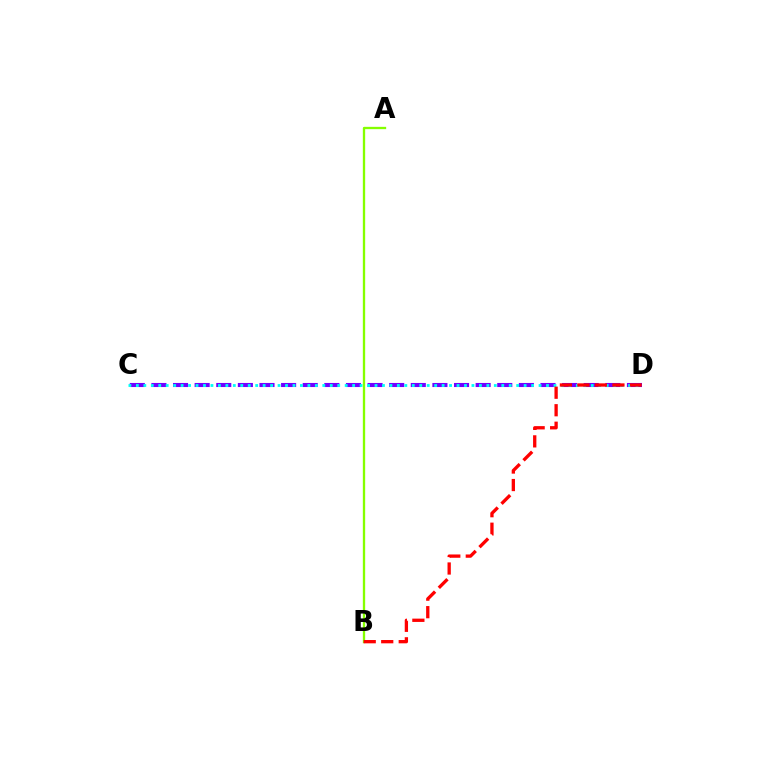{('C', 'D'): [{'color': '#7200ff', 'line_style': 'dashed', 'thickness': 2.94}, {'color': '#00fff6', 'line_style': 'dotted', 'thickness': 2.03}], ('A', 'B'): [{'color': '#84ff00', 'line_style': 'solid', 'thickness': 1.67}], ('B', 'D'): [{'color': '#ff0000', 'line_style': 'dashed', 'thickness': 2.38}]}